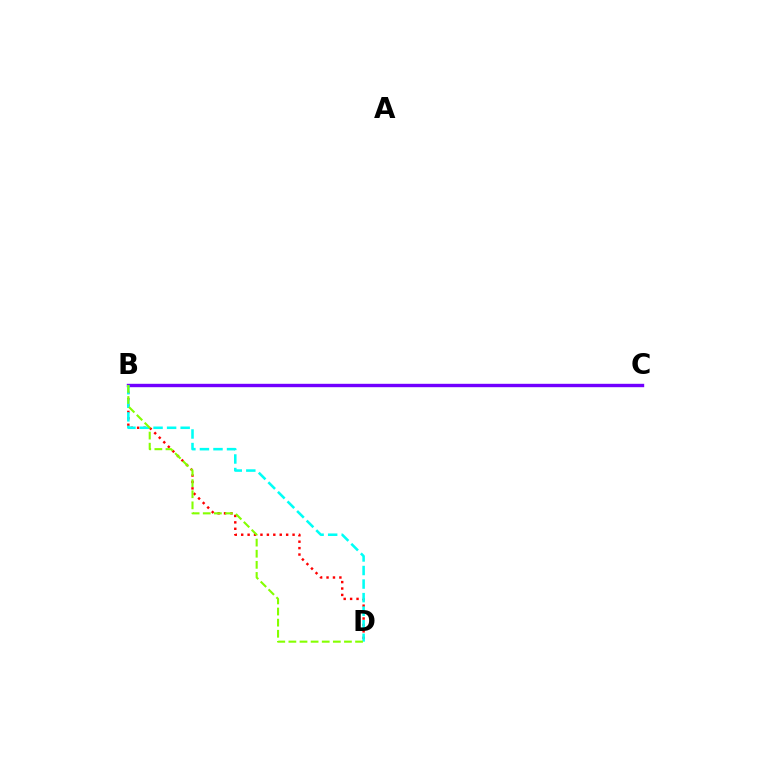{('B', 'D'): [{'color': '#ff0000', 'line_style': 'dotted', 'thickness': 1.74}, {'color': '#00fff6', 'line_style': 'dashed', 'thickness': 1.84}, {'color': '#84ff00', 'line_style': 'dashed', 'thickness': 1.51}], ('B', 'C'): [{'color': '#7200ff', 'line_style': 'solid', 'thickness': 2.44}]}